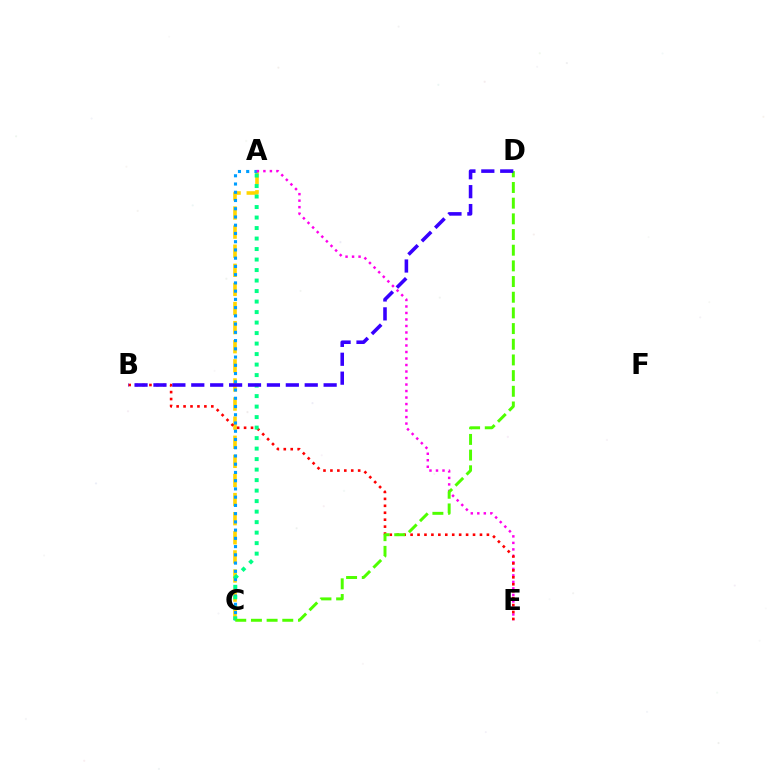{('A', 'C'): [{'color': '#ffd500', 'line_style': 'dashed', 'thickness': 2.6}, {'color': '#009eff', 'line_style': 'dotted', 'thickness': 2.24}, {'color': '#00ff86', 'line_style': 'dotted', 'thickness': 2.85}], ('A', 'E'): [{'color': '#ff00ed', 'line_style': 'dotted', 'thickness': 1.77}], ('B', 'E'): [{'color': '#ff0000', 'line_style': 'dotted', 'thickness': 1.88}], ('C', 'D'): [{'color': '#4fff00', 'line_style': 'dashed', 'thickness': 2.13}], ('B', 'D'): [{'color': '#3700ff', 'line_style': 'dashed', 'thickness': 2.57}]}